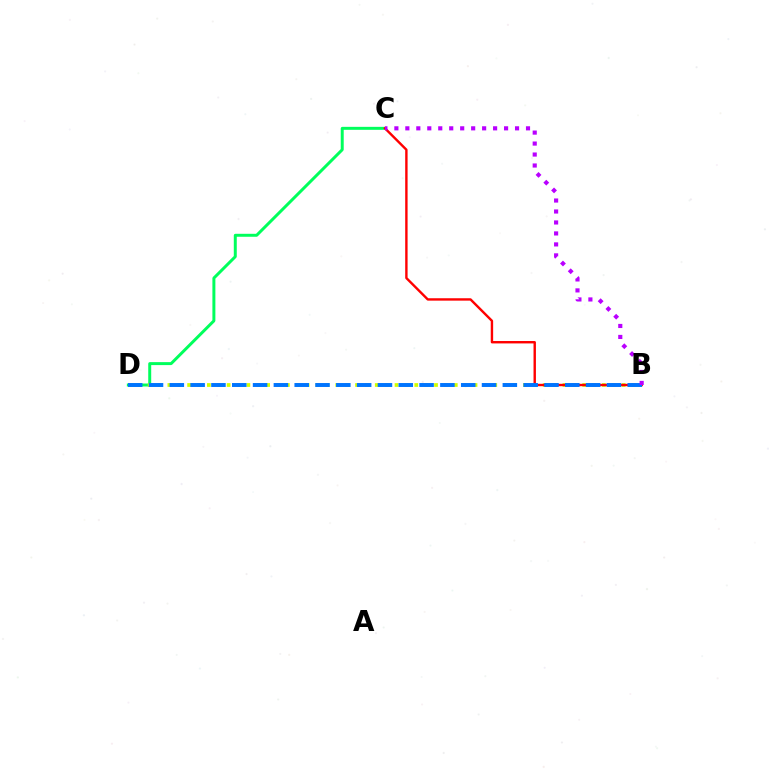{('C', 'D'): [{'color': '#00ff5c', 'line_style': 'solid', 'thickness': 2.14}], ('B', 'D'): [{'color': '#d1ff00', 'line_style': 'dotted', 'thickness': 2.68}, {'color': '#0074ff', 'line_style': 'dashed', 'thickness': 2.83}], ('B', 'C'): [{'color': '#ff0000', 'line_style': 'solid', 'thickness': 1.73}, {'color': '#b900ff', 'line_style': 'dotted', 'thickness': 2.98}]}